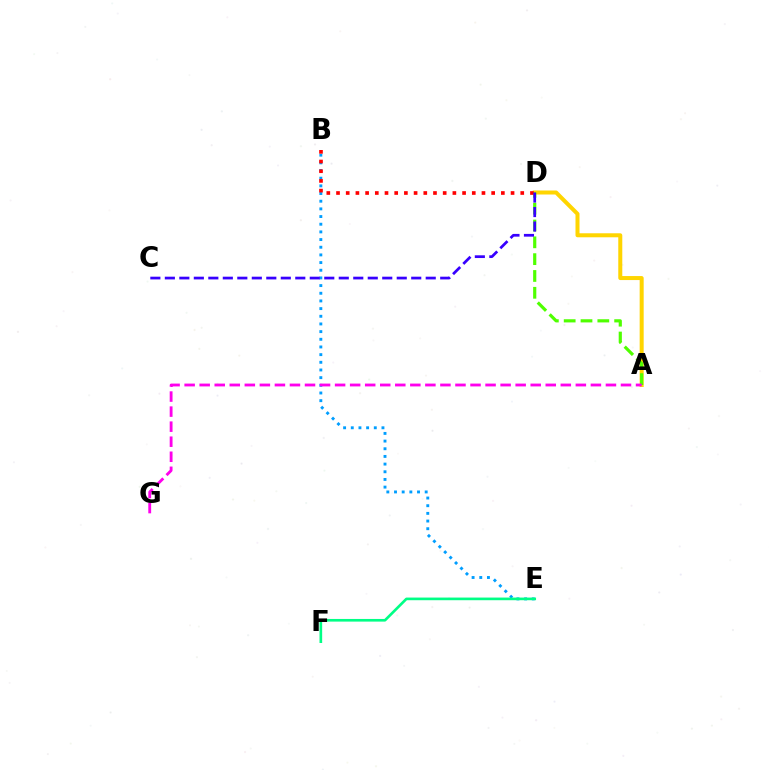{('B', 'E'): [{'color': '#009eff', 'line_style': 'dotted', 'thickness': 2.08}], ('A', 'D'): [{'color': '#ffd500', 'line_style': 'solid', 'thickness': 2.89}, {'color': '#4fff00', 'line_style': 'dashed', 'thickness': 2.29}], ('E', 'F'): [{'color': '#00ff86', 'line_style': 'solid', 'thickness': 1.91}], ('B', 'D'): [{'color': '#ff0000', 'line_style': 'dotted', 'thickness': 2.63}], ('A', 'G'): [{'color': '#ff00ed', 'line_style': 'dashed', 'thickness': 2.04}], ('C', 'D'): [{'color': '#3700ff', 'line_style': 'dashed', 'thickness': 1.97}]}